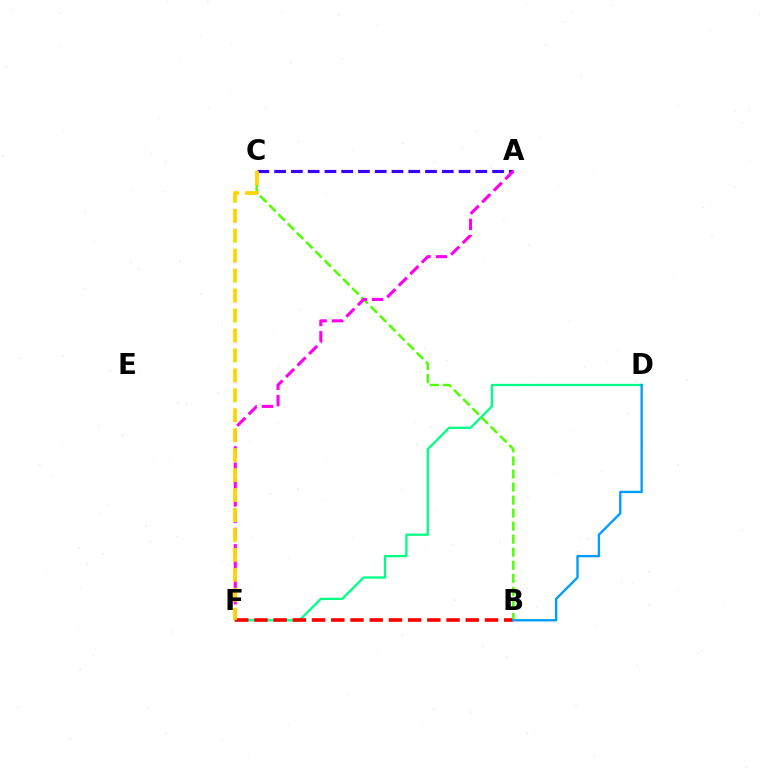{('D', 'F'): [{'color': '#00ff86', 'line_style': 'solid', 'thickness': 1.65}], ('B', 'F'): [{'color': '#ff0000', 'line_style': 'dashed', 'thickness': 2.61}], ('A', 'C'): [{'color': '#3700ff', 'line_style': 'dashed', 'thickness': 2.28}], ('B', 'C'): [{'color': '#4fff00', 'line_style': 'dashed', 'thickness': 1.77}], ('A', 'F'): [{'color': '#ff00ed', 'line_style': 'dashed', 'thickness': 2.22}], ('B', 'D'): [{'color': '#009eff', 'line_style': 'solid', 'thickness': 1.7}], ('C', 'F'): [{'color': '#ffd500', 'line_style': 'dashed', 'thickness': 2.71}]}